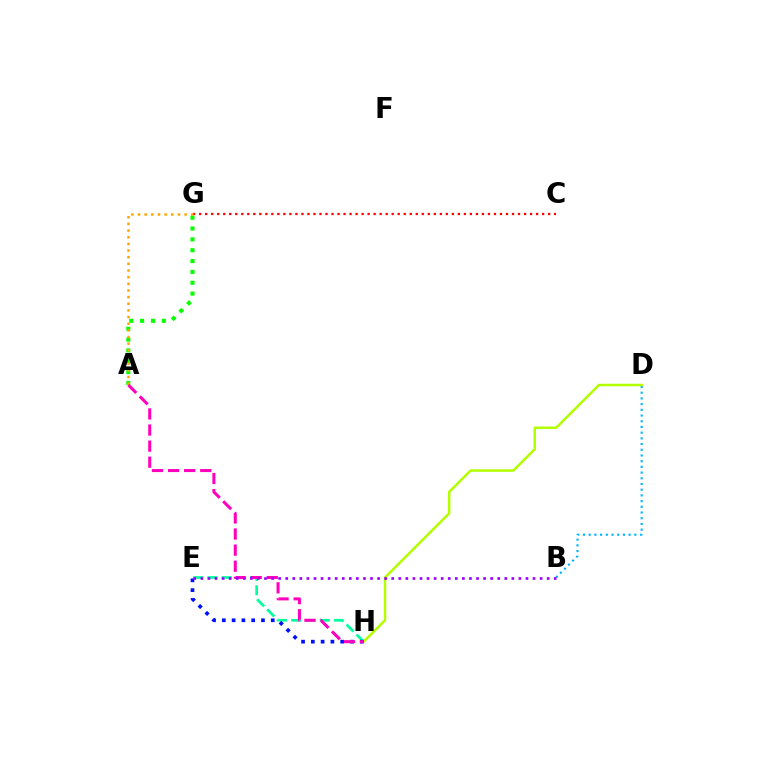{('B', 'D'): [{'color': '#00b5ff', 'line_style': 'dotted', 'thickness': 1.55}], ('A', 'G'): [{'color': '#08ff00', 'line_style': 'dotted', 'thickness': 2.95}, {'color': '#ffa500', 'line_style': 'dotted', 'thickness': 1.81}], ('E', 'H'): [{'color': '#00ff9d', 'line_style': 'dashed', 'thickness': 1.94}, {'color': '#0010ff', 'line_style': 'dotted', 'thickness': 2.66}], ('C', 'G'): [{'color': '#ff0000', 'line_style': 'dotted', 'thickness': 1.63}], ('D', 'H'): [{'color': '#b3ff00', 'line_style': 'solid', 'thickness': 1.81}], ('A', 'H'): [{'color': '#ff00bd', 'line_style': 'dashed', 'thickness': 2.19}], ('B', 'E'): [{'color': '#9b00ff', 'line_style': 'dotted', 'thickness': 1.92}]}